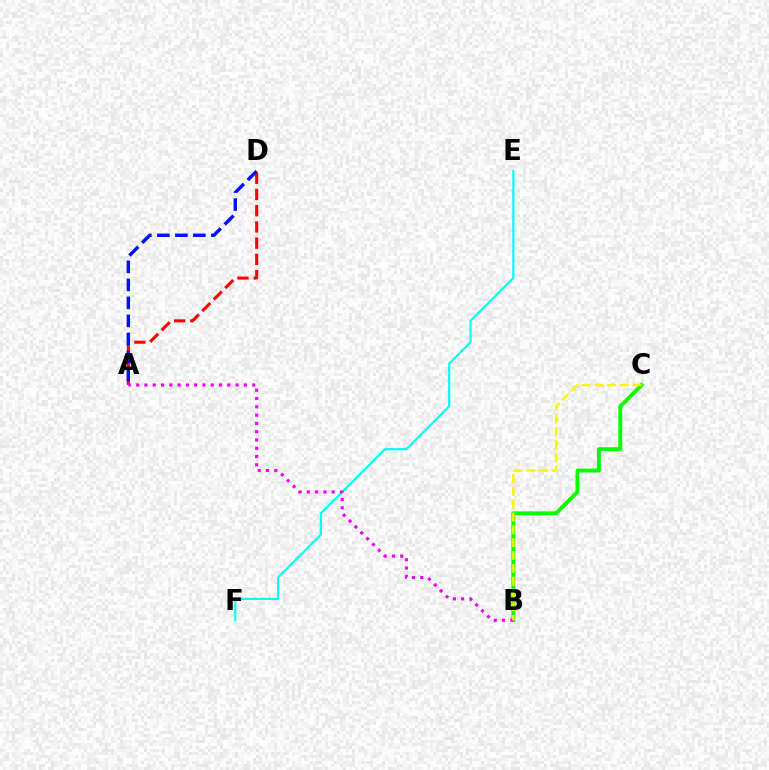{('A', 'D'): [{'color': '#ff0000', 'line_style': 'dashed', 'thickness': 2.2}, {'color': '#0010ff', 'line_style': 'dashed', 'thickness': 2.45}], ('E', 'F'): [{'color': '#00fff6', 'line_style': 'solid', 'thickness': 1.56}], ('B', 'C'): [{'color': '#08ff00', 'line_style': 'solid', 'thickness': 2.82}, {'color': '#fcf500', 'line_style': 'dashed', 'thickness': 1.74}], ('A', 'B'): [{'color': '#ee00ff', 'line_style': 'dotted', 'thickness': 2.25}]}